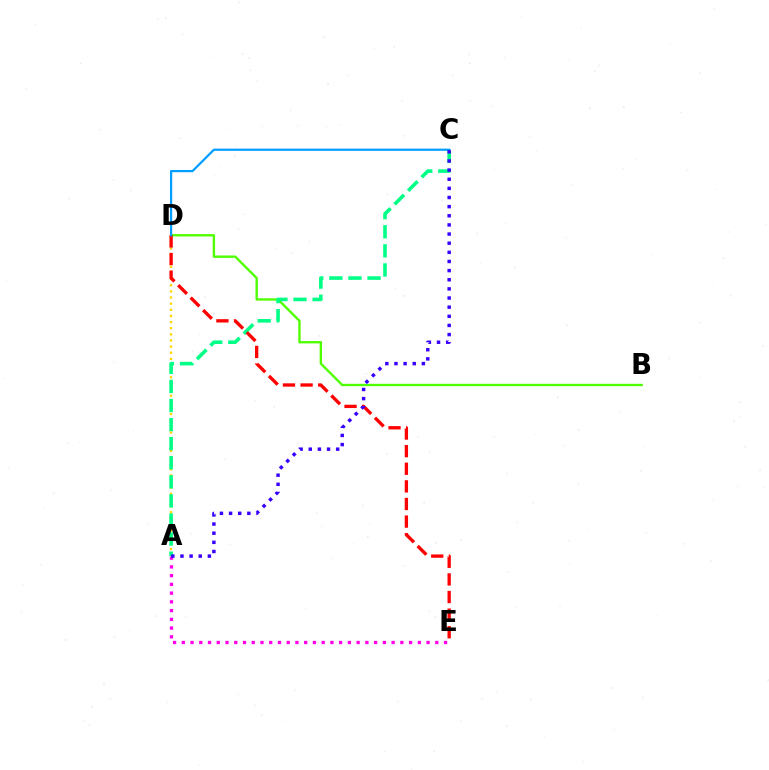{('A', 'D'): [{'color': '#ffd500', 'line_style': 'dotted', 'thickness': 1.67}], ('B', 'D'): [{'color': '#4fff00', 'line_style': 'solid', 'thickness': 1.7}], ('A', 'C'): [{'color': '#00ff86', 'line_style': 'dashed', 'thickness': 2.59}, {'color': '#3700ff', 'line_style': 'dotted', 'thickness': 2.48}], ('D', 'E'): [{'color': '#ff0000', 'line_style': 'dashed', 'thickness': 2.39}], ('C', 'D'): [{'color': '#009eff', 'line_style': 'solid', 'thickness': 1.59}], ('A', 'E'): [{'color': '#ff00ed', 'line_style': 'dotted', 'thickness': 2.38}]}